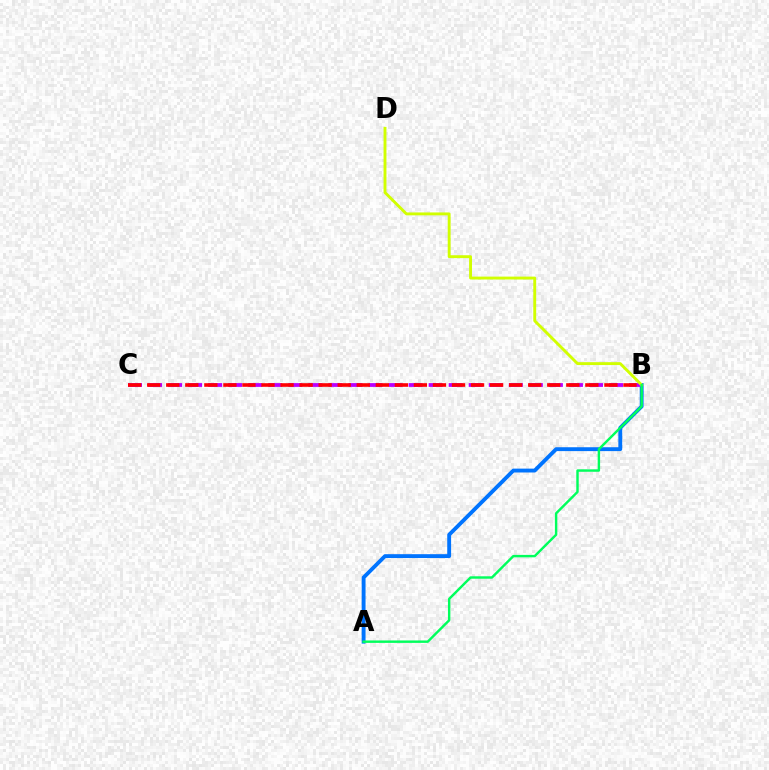{('A', 'B'): [{'color': '#0074ff', 'line_style': 'solid', 'thickness': 2.78}, {'color': '#00ff5c', 'line_style': 'solid', 'thickness': 1.75}], ('B', 'C'): [{'color': '#b900ff', 'line_style': 'dashed', 'thickness': 2.72}, {'color': '#ff0000', 'line_style': 'dashed', 'thickness': 2.59}], ('B', 'D'): [{'color': '#d1ff00', 'line_style': 'solid', 'thickness': 2.08}]}